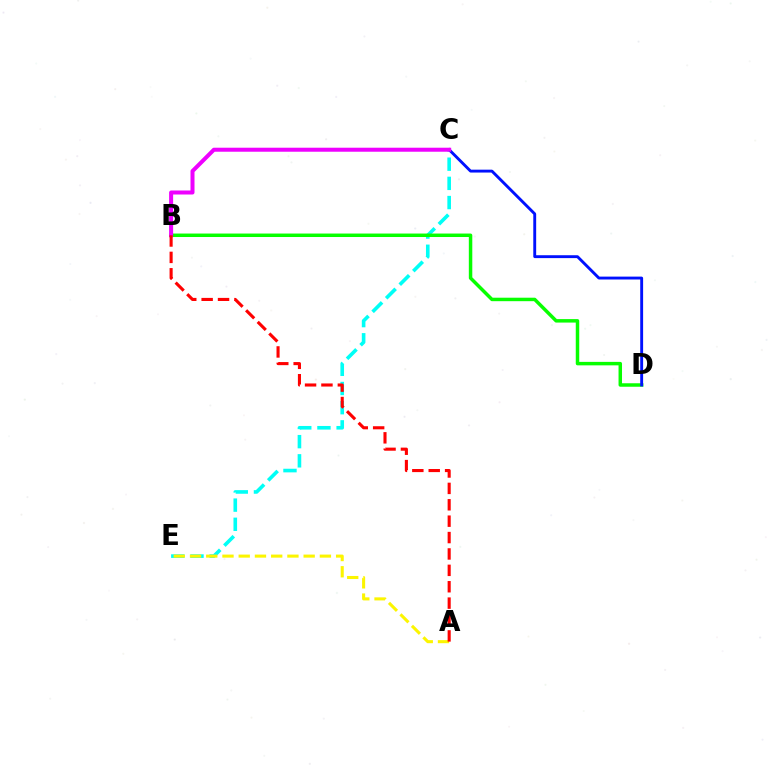{('C', 'E'): [{'color': '#00fff6', 'line_style': 'dashed', 'thickness': 2.61}], ('B', 'D'): [{'color': '#08ff00', 'line_style': 'solid', 'thickness': 2.5}], ('C', 'D'): [{'color': '#0010ff', 'line_style': 'solid', 'thickness': 2.08}], ('A', 'E'): [{'color': '#fcf500', 'line_style': 'dashed', 'thickness': 2.21}], ('B', 'C'): [{'color': '#ee00ff', 'line_style': 'solid', 'thickness': 2.89}], ('A', 'B'): [{'color': '#ff0000', 'line_style': 'dashed', 'thickness': 2.23}]}